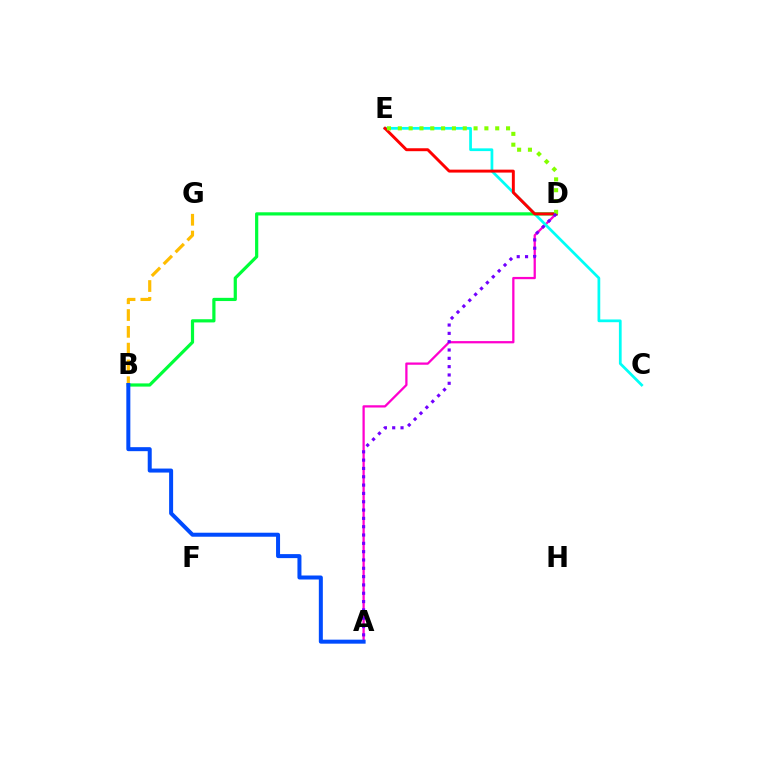{('A', 'D'): [{'color': '#ff00cf', 'line_style': 'solid', 'thickness': 1.63}, {'color': '#7200ff', 'line_style': 'dotted', 'thickness': 2.26}], ('C', 'E'): [{'color': '#00fff6', 'line_style': 'solid', 'thickness': 1.97}], ('B', 'D'): [{'color': '#00ff39', 'line_style': 'solid', 'thickness': 2.31}], ('D', 'E'): [{'color': '#ff0000', 'line_style': 'solid', 'thickness': 2.11}, {'color': '#84ff00', 'line_style': 'dotted', 'thickness': 2.94}], ('B', 'G'): [{'color': '#ffbd00', 'line_style': 'dashed', 'thickness': 2.28}], ('A', 'B'): [{'color': '#004bff', 'line_style': 'solid', 'thickness': 2.88}]}